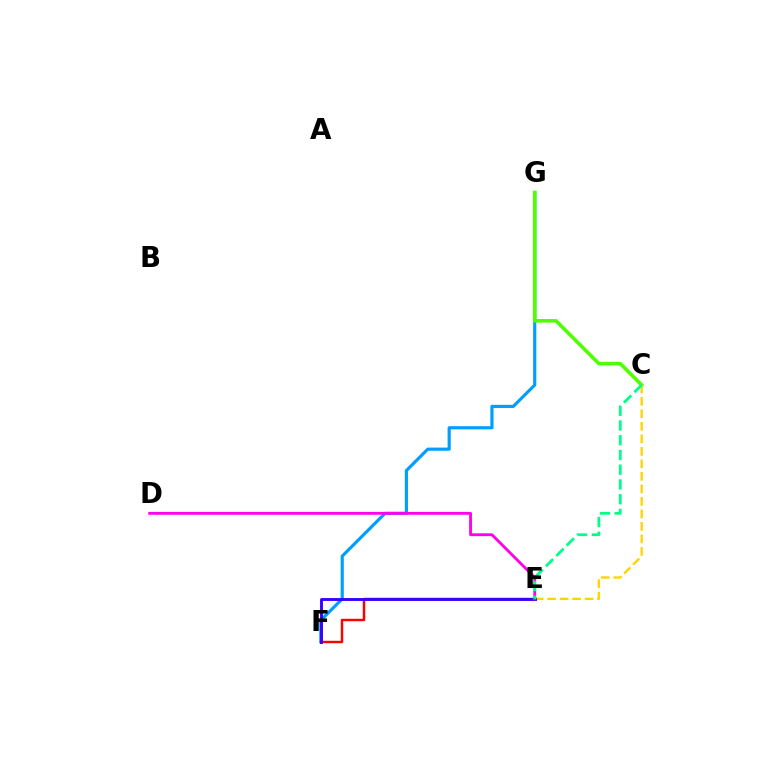{('F', 'G'): [{'color': '#009eff', 'line_style': 'solid', 'thickness': 2.27}], ('C', 'G'): [{'color': '#4fff00', 'line_style': 'solid', 'thickness': 2.57}], ('E', 'F'): [{'color': '#ff0000', 'line_style': 'solid', 'thickness': 1.76}, {'color': '#3700ff', 'line_style': 'solid', 'thickness': 2.08}], ('C', 'E'): [{'color': '#ffd500', 'line_style': 'dashed', 'thickness': 1.7}, {'color': '#00ff86', 'line_style': 'dashed', 'thickness': 2.0}], ('D', 'E'): [{'color': '#ff00ed', 'line_style': 'solid', 'thickness': 2.05}]}